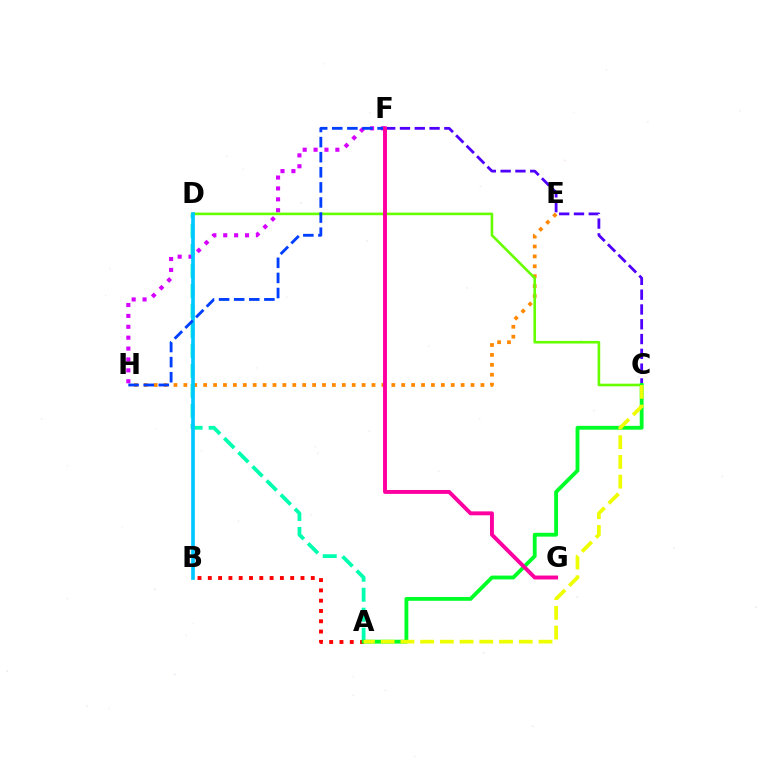{('E', 'H'): [{'color': '#ff8800', 'line_style': 'dotted', 'thickness': 2.69}], ('C', 'F'): [{'color': '#4f00ff', 'line_style': 'dashed', 'thickness': 2.01}], ('C', 'D'): [{'color': '#66ff00', 'line_style': 'solid', 'thickness': 1.88}], ('A', 'D'): [{'color': '#00ffaf', 'line_style': 'dashed', 'thickness': 2.71}], ('F', 'H'): [{'color': '#d600ff', 'line_style': 'dotted', 'thickness': 2.96}, {'color': '#003fff', 'line_style': 'dashed', 'thickness': 2.05}], ('B', 'D'): [{'color': '#00c7ff', 'line_style': 'solid', 'thickness': 2.64}], ('A', 'B'): [{'color': '#ff0000', 'line_style': 'dotted', 'thickness': 2.8}], ('A', 'C'): [{'color': '#00ff27', 'line_style': 'solid', 'thickness': 2.76}, {'color': '#eeff00', 'line_style': 'dashed', 'thickness': 2.68}], ('F', 'G'): [{'color': '#ff00a0', 'line_style': 'solid', 'thickness': 2.82}]}